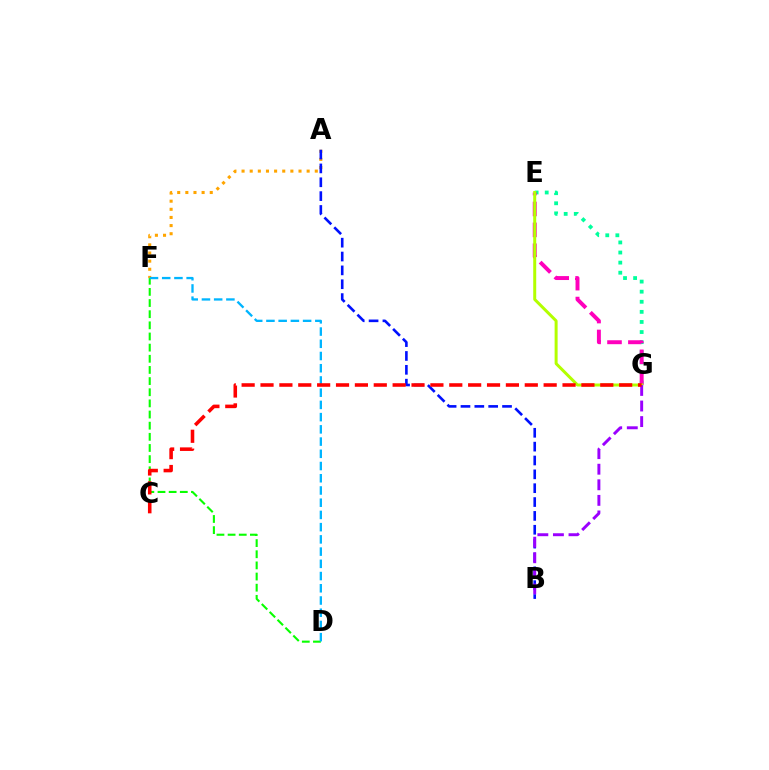{('E', 'G'): [{'color': '#00ff9d', 'line_style': 'dotted', 'thickness': 2.74}, {'color': '#ff00bd', 'line_style': 'dashed', 'thickness': 2.84}, {'color': '#b3ff00', 'line_style': 'solid', 'thickness': 2.15}], ('D', 'F'): [{'color': '#08ff00', 'line_style': 'dashed', 'thickness': 1.51}, {'color': '#00b5ff', 'line_style': 'dashed', 'thickness': 1.66}], ('A', 'F'): [{'color': '#ffa500', 'line_style': 'dotted', 'thickness': 2.21}], ('A', 'B'): [{'color': '#0010ff', 'line_style': 'dashed', 'thickness': 1.88}], ('B', 'G'): [{'color': '#9b00ff', 'line_style': 'dashed', 'thickness': 2.12}], ('C', 'G'): [{'color': '#ff0000', 'line_style': 'dashed', 'thickness': 2.56}]}